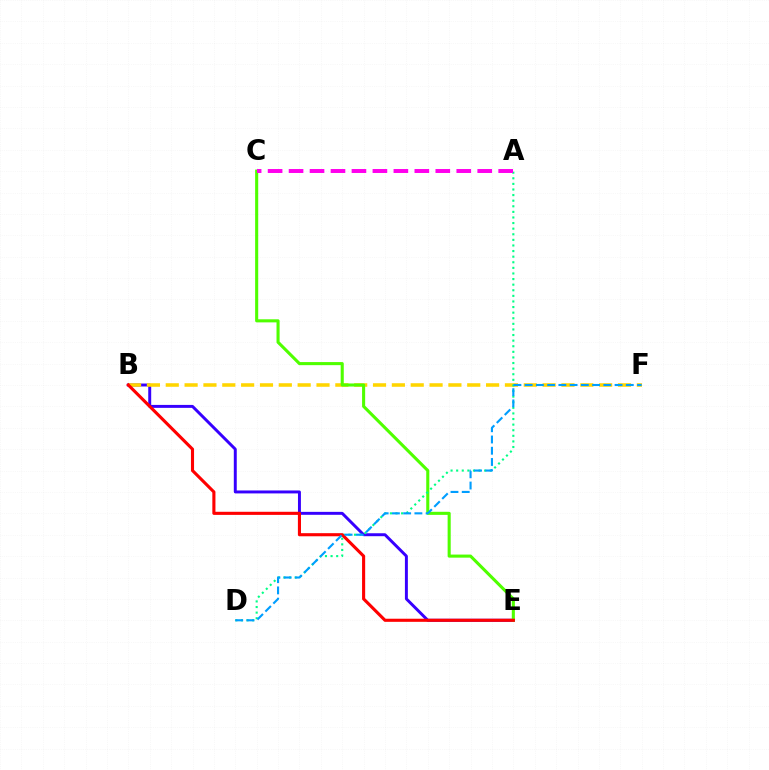{('B', 'E'): [{'color': '#3700ff', 'line_style': 'solid', 'thickness': 2.12}, {'color': '#ff0000', 'line_style': 'solid', 'thickness': 2.24}], ('B', 'F'): [{'color': '#ffd500', 'line_style': 'dashed', 'thickness': 2.56}], ('C', 'E'): [{'color': '#4fff00', 'line_style': 'solid', 'thickness': 2.22}], ('A', 'D'): [{'color': '#00ff86', 'line_style': 'dotted', 'thickness': 1.52}], ('D', 'F'): [{'color': '#009eff', 'line_style': 'dashed', 'thickness': 1.53}], ('A', 'C'): [{'color': '#ff00ed', 'line_style': 'dashed', 'thickness': 2.85}]}